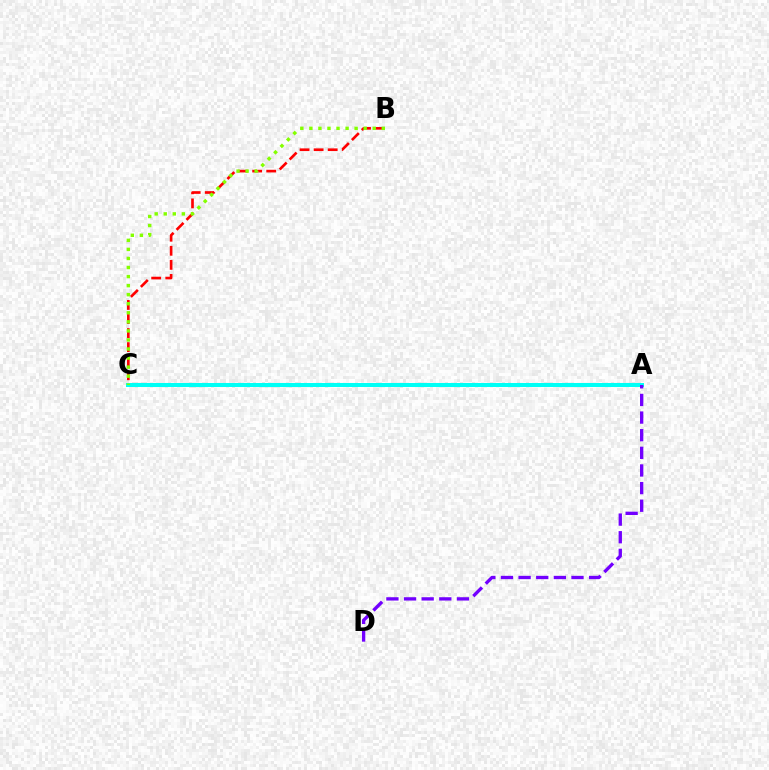{('B', 'C'): [{'color': '#ff0000', 'line_style': 'dashed', 'thickness': 1.91}, {'color': '#84ff00', 'line_style': 'dotted', 'thickness': 2.46}], ('A', 'C'): [{'color': '#00fff6', 'line_style': 'solid', 'thickness': 2.89}], ('A', 'D'): [{'color': '#7200ff', 'line_style': 'dashed', 'thickness': 2.4}]}